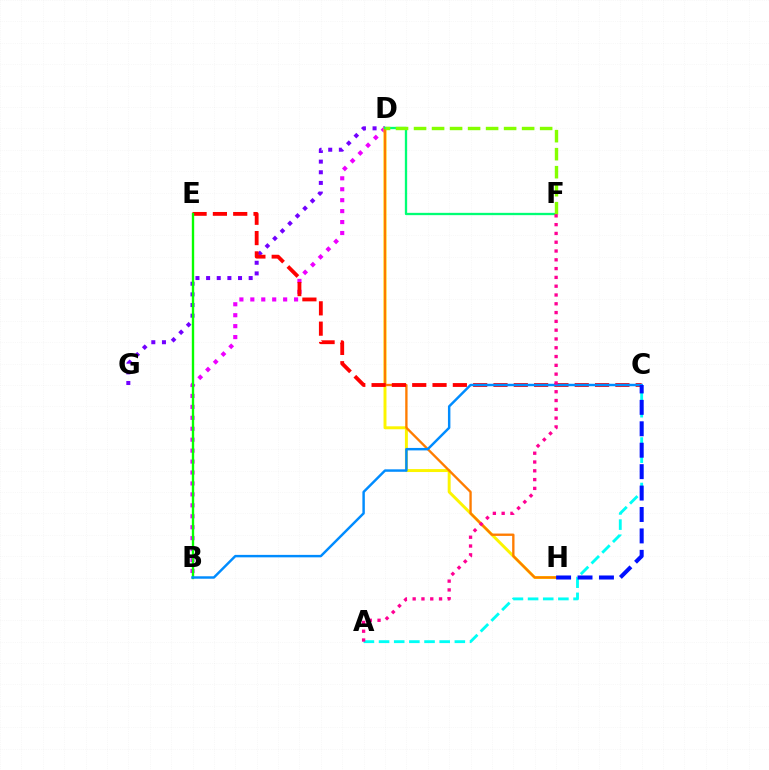{('A', 'C'): [{'color': '#00fff6', 'line_style': 'dashed', 'thickness': 2.06}], ('D', 'G'): [{'color': '#7200ff', 'line_style': 'dotted', 'thickness': 2.89}], ('B', 'D'): [{'color': '#ee00ff', 'line_style': 'dotted', 'thickness': 2.97}], ('D', 'H'): [{'color': '#fcf500', 'line_style': 'solid', 'thickness': 2.12}, {'color': '#ff7c00', 'line_style': 'solid', 'thickness': 1.69}], ('D', 'F'): [{'color': '#00ff74', 'line_style': 'solid', 'thickness': 1.66}, {'color': '#84ff00', 'line_style': 'dashed', 'thickness': 2.45}], ('C', 'E'): [{'color': '#ff0000', 'line_style': 'dashed', 'thickness': 2.76}], ('B', 'E'): [{'color': '#08ff00', 'line_style': 'solid', 'thickness': 1.71}], ('B', 'C'): [{'color': '#008cff', 'line_style': 'solid', 'thickness': 1.77}], ('C', 'H'): [{'color': '#0010ff', 'line_style': 'dashed', 'thickness': 2.91}], ('A', 'F'): [{'color': '#ff0094', 'line_style': 'dotted', 'thickness': 2.39}]}